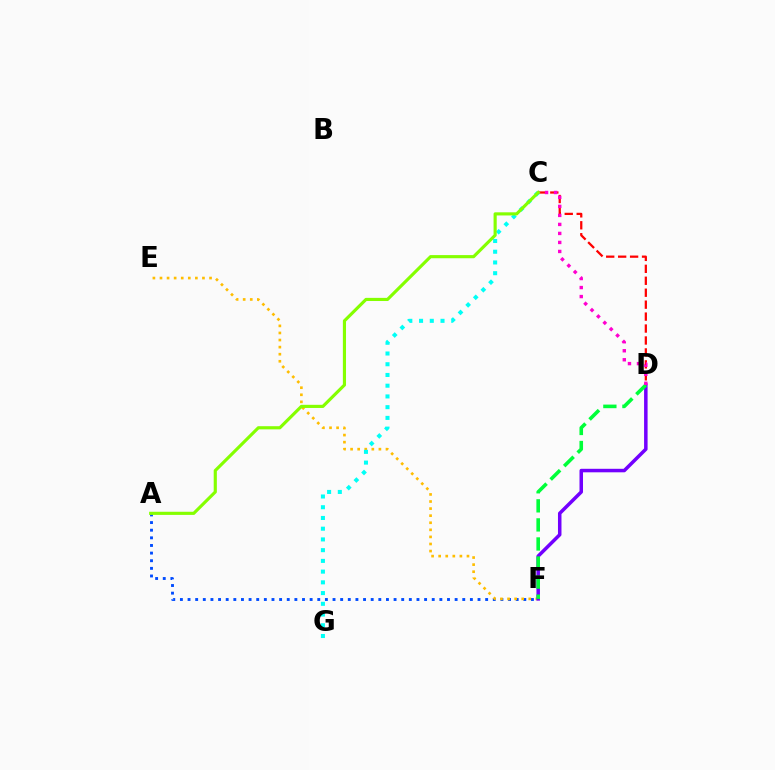{('C', 'D'): [{'color': '#ff0000', 'line_style': 'dashed', 'thickness': 1.62}, {'color': '#ff00cf', 'line_style': 'dotted', 'thickness': 2.45}], ('A', 'F'): [{'color': '#004bff', 'line_style': 'dotted', 'thickness': 2.07}], ('E', 'F'): [{'color': '#ffbd00', 'line_style': 'dotted', 'thickness': 1.92}], ('D', 'F'): [{'color': '#7200ff', 'line_style': 'solid', 'thickness': 2.53}, {'color': '#00ff39', 'line_style': 'dashed', 'thickness': 2.59}], ('C', 'G'): [{'color': '#00fff6', 'line_style': 'dotted', 'thickness': 2.92}], ('A', 'C'): [{'color': '#84ff00', 'line_style': 'solid', 'thickness': 2.27}]}